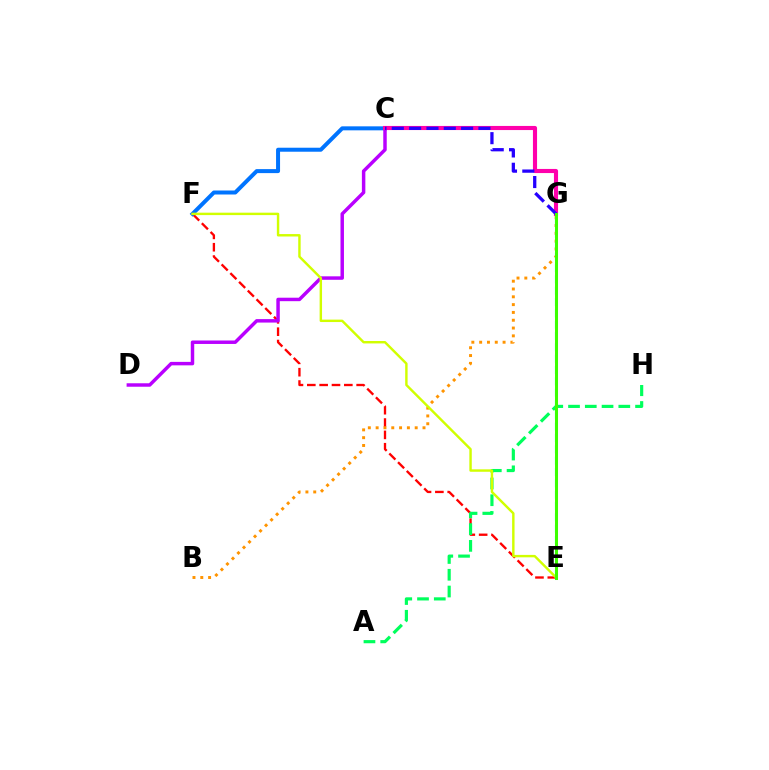{('E', 'F'): [{'color': '#ff0000', 'line_style': 'dashed', 'thickness': 1.68}, {'color': '#d1ff00', 'line_style': 'solid', 'thickness': 1.75}], ('A', 'H'): [{'color': '#00ff5c', 'line_style': 'dashed', 'thickness': 2.28}], ('C', 'F'): [{'color': '#0074ff', 'line_style': 'solid', 'thickness': 2.88}], ('C', 'D'): [{'color': '#b900ff', 'line_style': 'solid', 'thickness': 2.49}], ('C', 'G'): [{'color': '#ff00ac', 'line_style': 'solid', 'thickness': 2.96}, {'color': '#2500ff', 'line_style': 'dashed', 'thickness': 2.35}], ('B', 'G'): [{'color': '#ff9400', 'line_style': 'dotted', 'thickness': 2.12}], ('E', 'G'): [{'color': '#00fff6', 'line_style': 'dashed', 'thickness': 1.54}, {'color': '#3dff00', 'line_style': 'solid', 'thickness': 2.18}]}